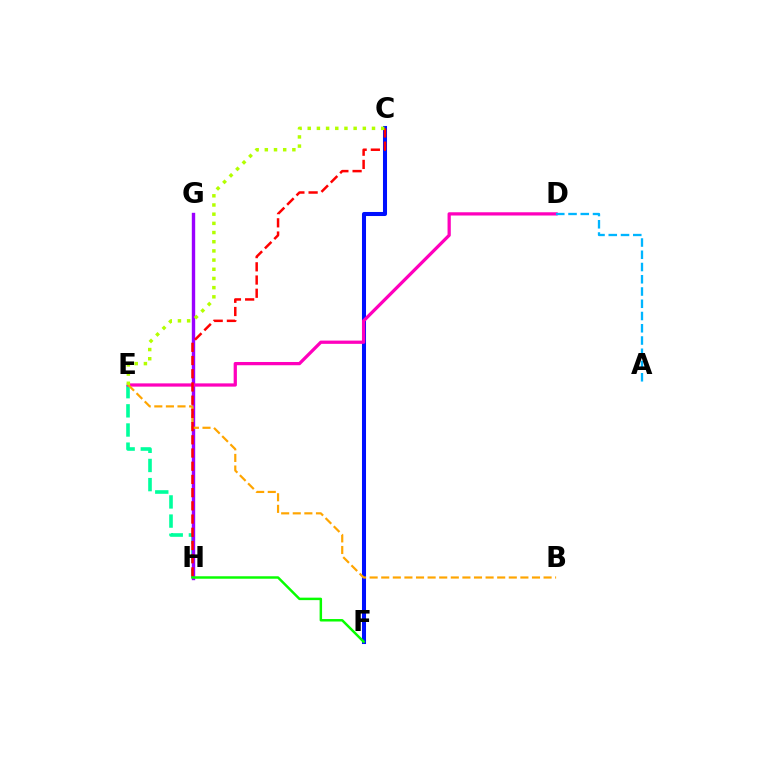{('E', 'H'): [{'color': '#00ff9d', 'line_style': 'dashed', 'thickness': 2.6}], ('G', 'H'): [{'color': '#9b00ff', 'line_style': 'solid', 'thickness': 2.43}], ('C', 'F'): [{'color': '#0010ff', 'line_style': 'solid', 'thickness': 2.91}], ('D', 'E'): [{'color': '#ff00bd', 'line_style': 'solid', 'thickness': 2.34}], ('B', 'E'): [{'color': '#ffa500', 'line_style': 'dashed', 'thickness': 1.58}], ('C', 'H'): [{'color': '#ff0000', 'line_style': 'dashed', 'thickness': 1.79}], ('C', 'E'): [{'color': '#b3ff00', 'line_style': 'dotted', 'thickness': 2.5}], ('A', 'D'): [{'color': '#00b5ff', 'line_style': 'dashed', 'thickness': 1.66}], ('F', 'H'): [{'color': '#08ff00', 'line_style': 'solid', 'thickness': 1.78}]}